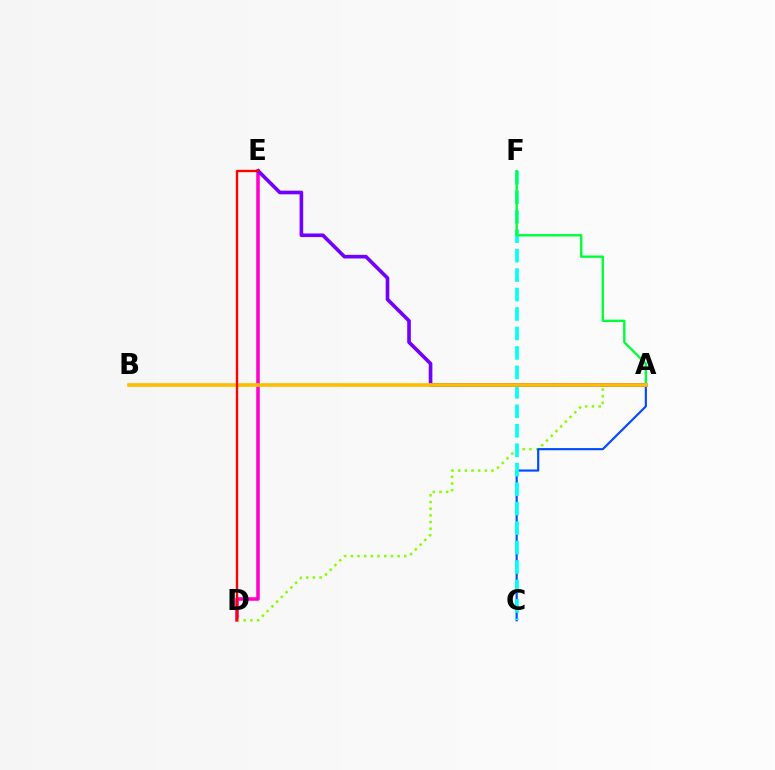{('D', 'E'): [{'color': '#ff00cf', 'line_style': 'solid', 'thickness': 2.54}, {'color': '#ff0000', 'line_style': 'solid', 'thickness': 1.71}], ('A', 'D'): [{'color': '#84ff00', 'line_style': 'dotted', 'thickness': 1.81}], ('A', 'C'): [{'color': '#004bff', 'line_style': 'solid', 'thickness': 1.55}], ('C', 'F'): [{'color': '#00fff6', 'line_style': 'dashed', 'thickness': 2.64}], ('A', 'E'): [{'color': '#7200ff', 'line_style': 'solid', 'thickness': 2.61}], ('A', 'F'): [{'color': '#00ff39', 'line_style': 'solid', 'thickness': 1.72}], ('A', 'B'): [{'color': '#ffbd00', 'line_style': 'solid', 'thickness': 2.64}]}